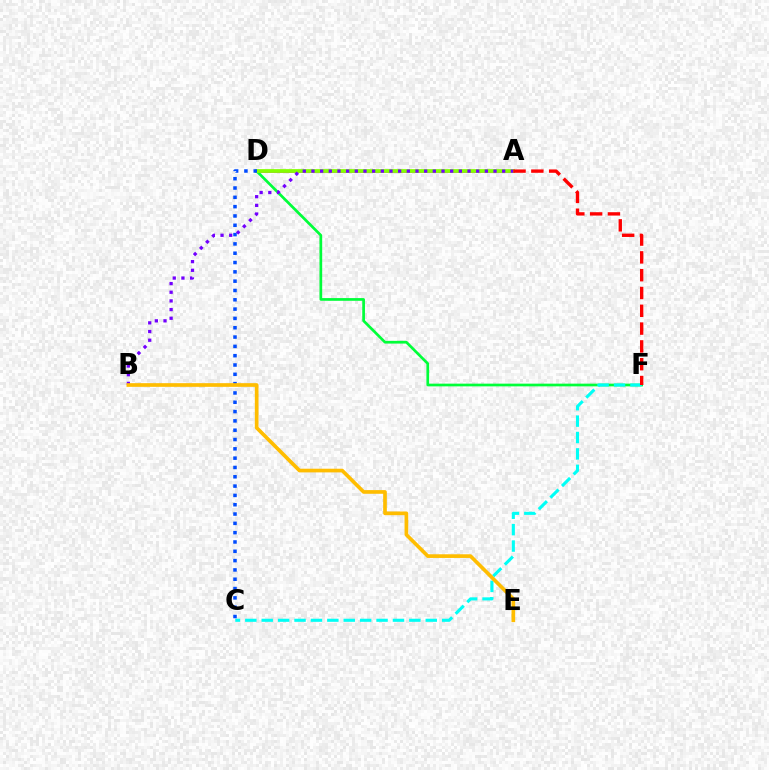{('A', 'D'): [{'color': '#ff00cf', 'line_style': 'solid', 'thickness': 1.91}, {'color': '#84ff00', 'line_style': 'solid', 'thickness': 2.7}], ('D', 'F'): [{'color': '#00ff39', 'line_style': 'solid', 'thickness': 1.95}], ('C', 'F'): [{'color': '#00fff6', 'line_style': 'dashed', 'thickness': 2.23}], ('C', 'D'): [{'color': '#004bff', 'line_style': 'dotted', 'thickness': 2.53}], ('A', 'B'): [{'color': '#7200ff', 'line_style': 'dotted', 'thickness': 2.36}], ('A', 'F'): [{'color': '#ff0000', 'line_style': 'dashed', 'thickness': 2.42}], ('B', 'E'): [{'color': '#ffbd00', 'line_style': 'solid', 'thickness': 2.65}]}